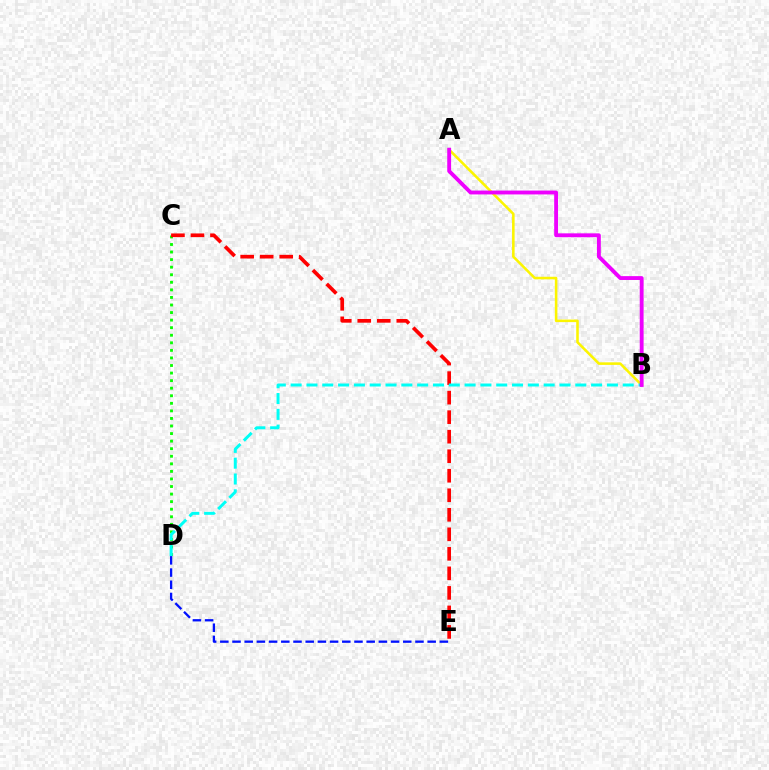{('C', 'D'): [{'color': '#08ff00', 'line_style': 'dotted', 'thickness': 2.05}], ('A', 'B'): [{'color': '#fcf500', 'line_style': 'solid', 'thickness': 1.85}, {'color': '#ee00ff', 'line_style': 'solid', 'thickness': 2.78}], ('C', 'E'): [{'color': '#ff0000', 'line_style': 'dashed', 'thickness': 2.65}], ('B', 'D'): [{'color': '#00fff6', 'line_style': 'dashed', 'thickness': 2.15}], ('D', 'E'): [{'color': '#0010ff', 'line_style': 'dashed', 'thickness': 1.66}]}